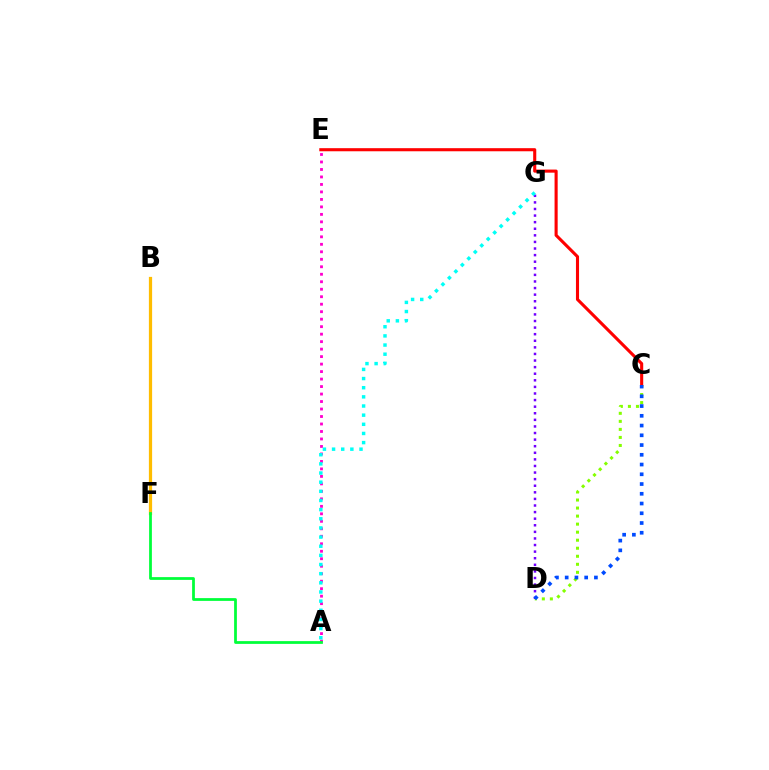{('A', 'E'): [{'color': '#ff00cf', 'line_style': 'dotted', 'thickness': 2.03}], ('C', 'E'): [{'color': '#ff0000', 'line_style': 'solid', 'thickness': 2.23}], ('B', 'F'): [{'color': '#ffbd00', 'line_style': 'solid', 'thickness': 2.33}], ('C', 'D'): [{'color': '#84ff00', 'line_style': 'dotted', 'thickness': 2.18}, {'color': '#004bff', 'line_style': 'dotted', 'thickness': 2.65}], ('A', 'F'): [{'color': '#00ff39', 'line_style': 'solid', 'thickness': 1.99}], ('D', 'G'): [{'color': '#7200ff', 'line_style': 'dotted', 'thickness': 1.79}], ('A', 'G'): [{'color': '#00fff6', 'line_style': 'dotted', 'thickness': 2.49}]}